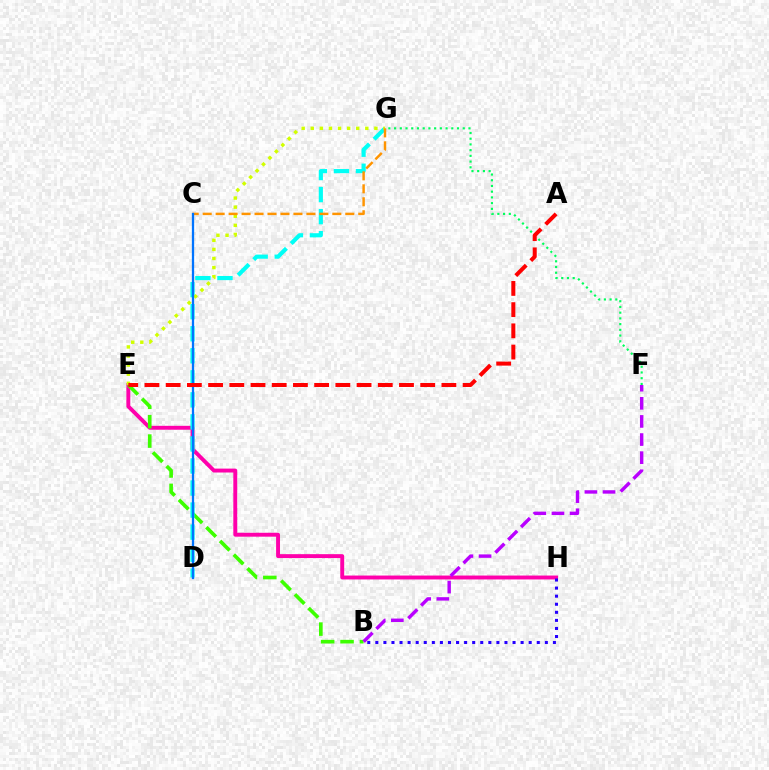{('E', 'H'): [{'color': '#ff00ac', 'line_style': 'solid', 'thickness': 2.81}], ('B', 'E'): [{'color': '#3dff00', 'line_style': 'dashed', 'thickness': 2.63}], ('F', 'G'): [{'color': '#00ff5c', 'line_style': 'dotted', 'thickness': 1.55}], ('D', 'G'): [{'color': '#00fff6', 'line_style': 'dashed', 'thickness': 2.99}], ('E', 'G'): [{'color': '#d1ff00', 'line_style': 'dotted', 'thickness': 2.47}], ('B', 'F'): [{'color': '#b900ff', 'line_style': 'dashed', 'thickness': 2.46}], ('C', 'G'): [{'color': '#ff9400', 'line_style': 'dashed', 'thickness': 1.76}], ('C', 'D'): [{'color': '#0074ff', 'line_style': 'solid', 'thickness': 1.64}], ('B', 'H'): [{'color': '#2500ff', 'line_style': 'dotted', 'thickness': 2.19}], ('A', 'E'): [{'color': '#ff0000', 'line_style': 'dashed', 'thickness': 2.88}]}